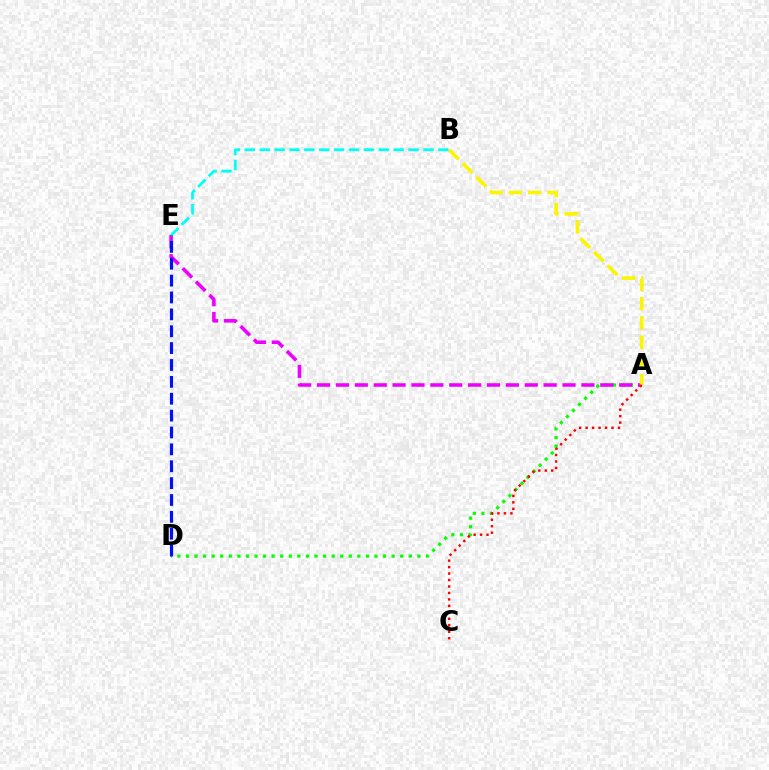{('A', 'D'): [{'color': '#08ff00', 'line_style': 'dotted', 'thickness': 2.33}], ('A', 'E'): [{'color': '#ee00ff', 'line_style': 'dashed', 'thickness': 2.57}], ('A', 'B'): [{'color': '#fcf500', 'line_style': 'dashed', 'thickness': 2.62}], ('B', 'E'): [{'color': '#00fff6', 'line_style': 'dashed', 'thickness': 2.02}], ('D', 'E'): [{'color': '#0010ff', 'line_style': 'dashed', 'thickness': 2.29}], ('A', 'C'): [{'color': '#ff0000', 'line_style': 'dotted', 'thickness': 1.76}]}